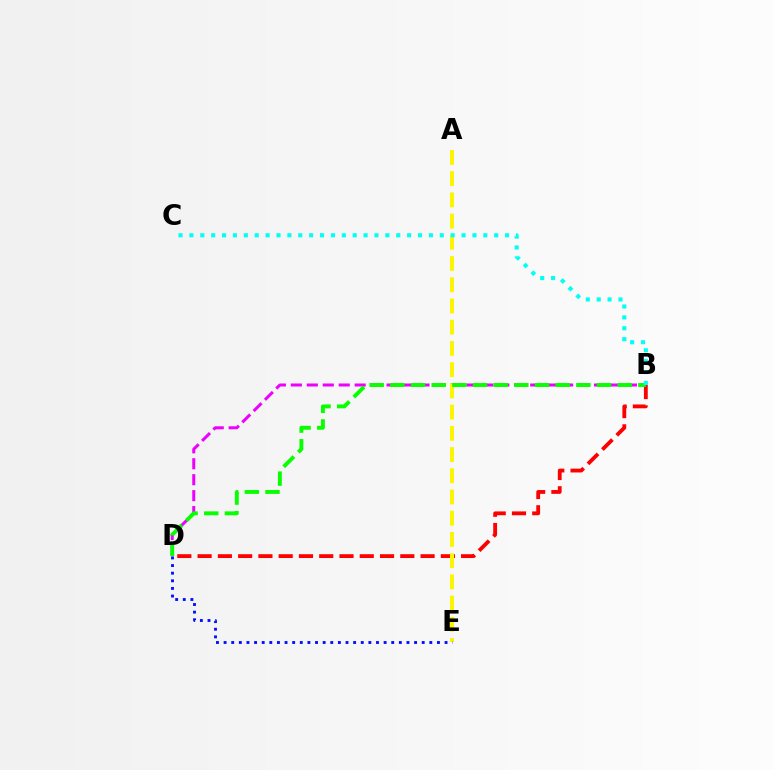{('B', 'D'): [{'color': '#ff0000', 'line_style': 'dashed', 'thickness': 2.75}, {'color': '#ee00ff', 'line_style': 'dashed', 'thickness': 2.17}, {'color': '#08ff00', 'line_style': 'dashed', 'thickness': 2.81}], ('A', 'E'): [{'color': '#fcf500', 'line_style': 'dashed', 'thickness': 2.88}], ('B', 'C'): [{'color': '#00fff6', 'line_style': 'dotted', 'thickness': 2.96}], ('D', 'E'): [{'color': '#0010ff', 'line_style': 'dotted', 'thickness': 2.07}]}